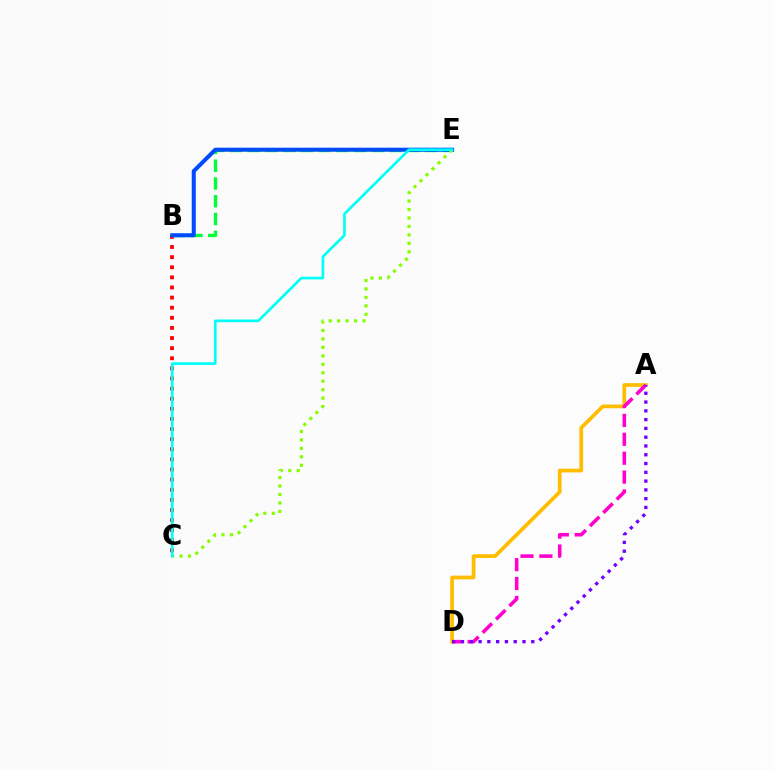{('B', 'C'): [{'color': '#ff0000', 'line_style': 'dotted', 'thickness': 2.75}], ('B', 'E'): [{'color': '#00ff39', 'line_style': 'dashed', 'thickness': 2.41}, {'color': '#004bff', 'line_style': 'solid', 'thickness': 2.91}], ('C', 'E'): [{'color': '#84ff00', 'line_style': 'dotted', 'thickness': 2.3}, {'color': '#00fff6', 'line_style': 'solid', 'thickness': 1.92}], ('A', 'D'): [{'color': '#ffbd00', 'line_style': 'solid', 'thickness': 2.67}, {'color': '#ff00cf', 'line_style': 'dashed', 'thickness': 2.57}, {'color': '#7200ff', 'line_style': 'dotted', 'thickness': 2.39}]}